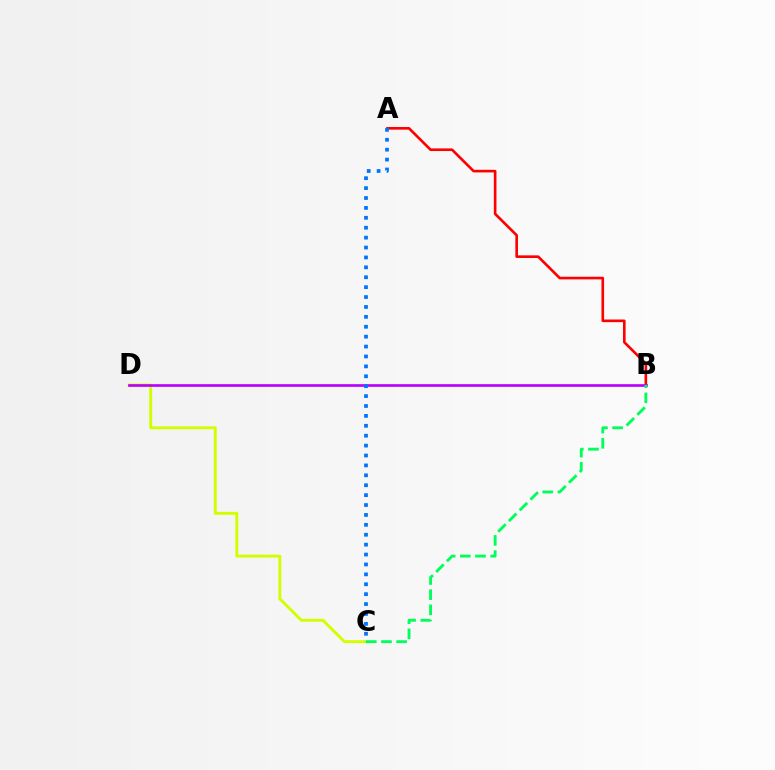{('C', 'D'): [{'color': '#d1ff00', 'line_style': 'solid', 'thickness': 2.1}], ('A', 'B'): [{'color': '#ff0000', 'line_style': 'solid', 'thickness': 1.9}], ('B', 'D'): [{'color': '#b900ff', 'line_style': 'solid', 'thickness': 1.92}], ('A', 'C'): [{'color': '#0074ff', 'line_style': 'dotted', 'thickness': 2.69}], ('B', 'C'): [{'color': '#00ff5c', 'line_style': 'dashed', 'thickness': 2.06}]}